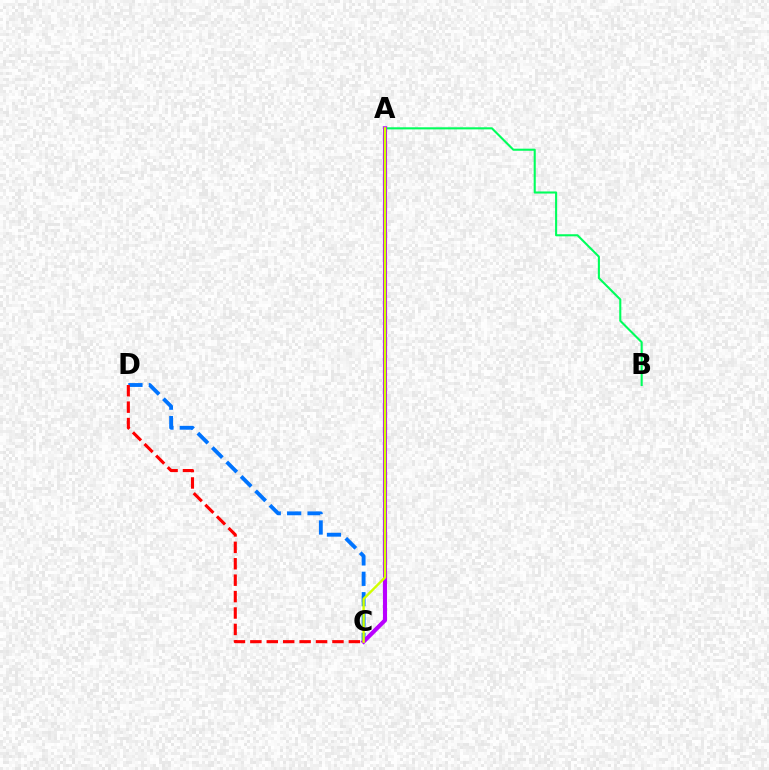{('C', 'D'): [{'color': '#0074ff', 'line_style': 'dashed', 'thickness': 2.77}, {'color': '#ff0000', 'line_style': 'dashed', 'thickness': 2.23}], ('A', 'B'): [{'color': '#00ff5c', 'line_style': 'solid', 'thickness': 1.51}], ('A', 'C'): [{'color': '#b900ff', 'line_style': 'solid', 'thickness': 2.96}, {'color': '#d1ff00', 'line_style': 'solid', 'thickness': 1.73}]}